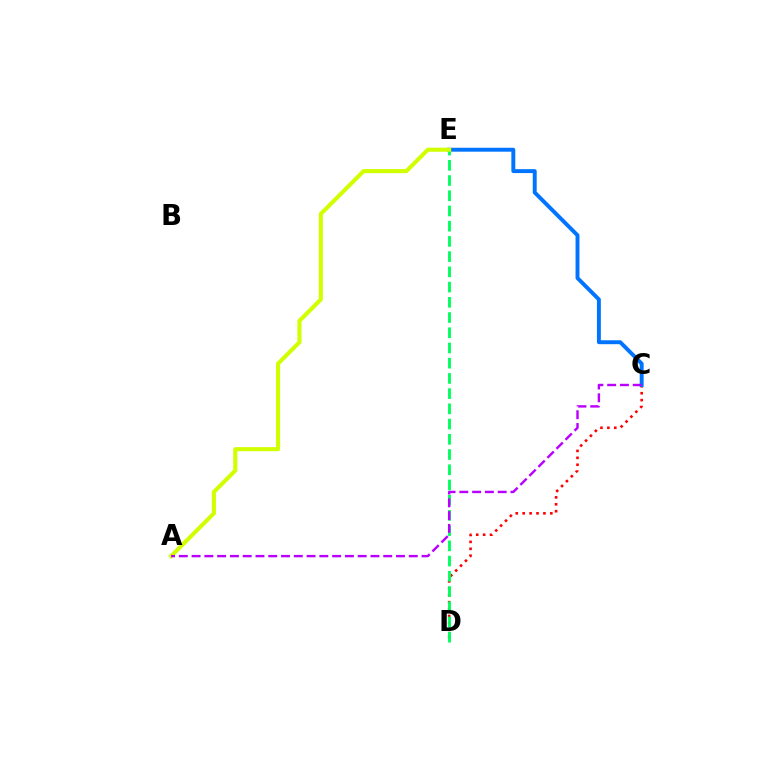{('C', 'D'): [{'color': '#ff0000', 'line_style': 'dotted', 'thickness': 1.88}], ('C', 'E'): [{'color': '#0074ff', 'line_style': 'solid', 'thickness': 2.82}], ('D', 'E'): [{'color': '#00ff5c', 'line_style': 'dashed', 'thickness': 2.07}], ('A', 'E'): [{'color': '#d1ff00', 'line_style': 'solid', 'thickness': 2.94}], ('A', 'C'): [{'color': '#b900ff', 'line_style': 'dashed', 'thickness': 1.74}]}